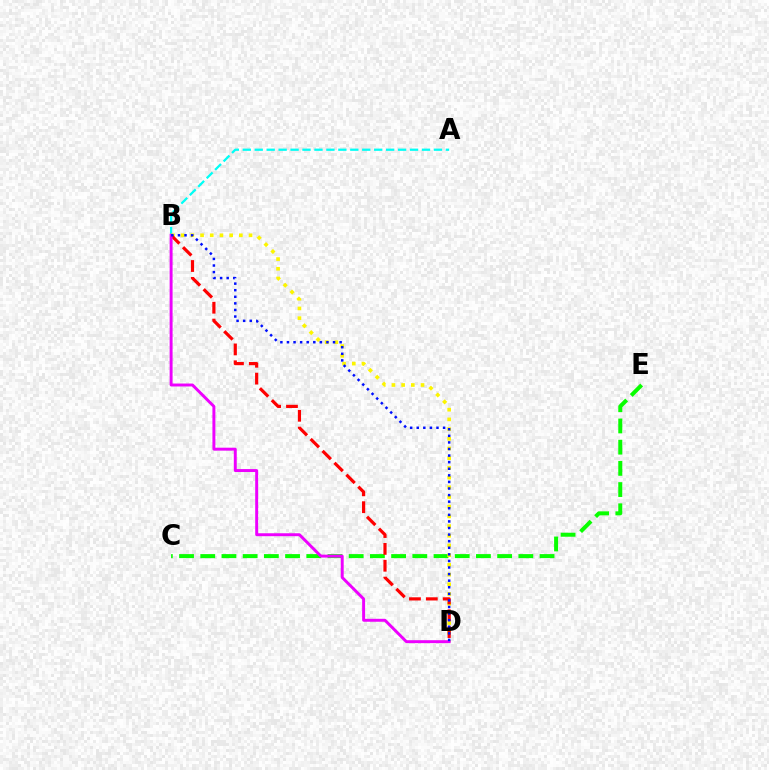{('A', 'B'): [{'color': '#00fff6', 'line_style': 'dashed', 'thickness': 1.62}], ('C', 'E'): [{'color': '#08ff00', 'line_style': 'dashed', 'thickness': 2.88}], ('B', 'D'): [{'color': '#fcf500', 'line_style': 'dotted', 'thickness': 2.64}, {'color': '#ff0000', 'line_style': 'dashed', 'thickness': 2.29}, {'color': '#ee00ff', 'line_style': 'solid', 'thickness': 2.12}, {'color': '#0010ff', 'line_style': 'dotted', 'thickness': 1.79}]}